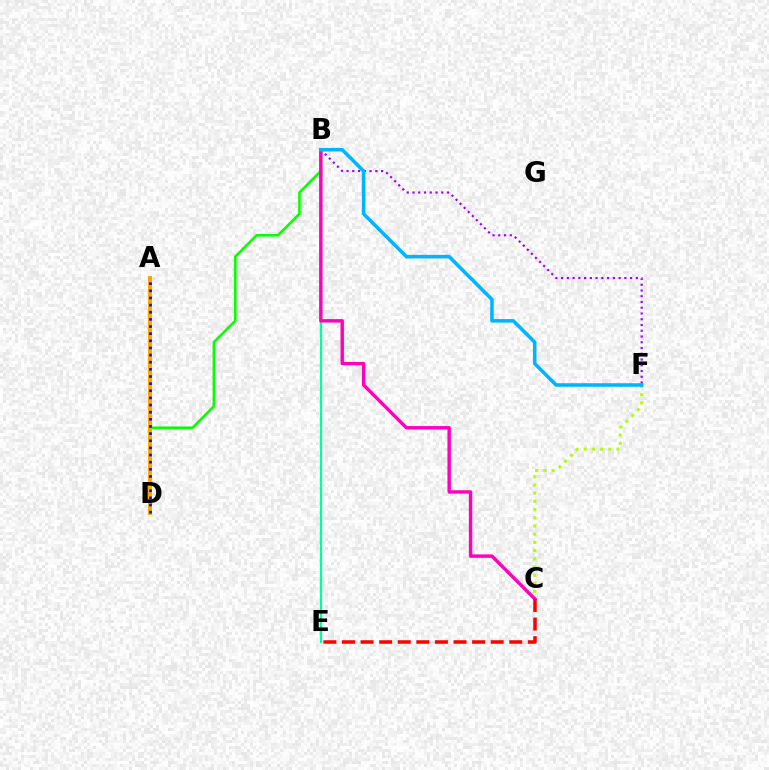{('B', 'F'): [{'color': '#9b00ff', 'line_style': 'dotted', 'thickness': 1.56}, {'color': '#00b5ff', 'line_style': 'solid', 'thickness': 2.55}], ('B', 'E'): [{'color': '#00ff9d', 'line_style': 'solid', 'thickness': 1.62}], ('B', 'D'): [{'color': '#08ff00', 'line_style': 'solid', 'thickness': 1.88}], ('C', 'F'): [{'color': '#b3ff00', 'line_style': 'dotted', 'thickness': 2.23}], ('B', 'C'): [{'color': '#ff00bd', 'line_style': 'solid', 'thickness': 2.46}], ('A', 'D'): [{'color': '#ffa500', 'line_style': 'solid', 'thickness': 2.9}, {'color': '#0010ff', 'line_style': 'dotted', 'thickness': 1.94}], ('C', 'E'): [{'color': '#ff0000', 'line_style': 'dashed', 'thickness': 2.52}]}